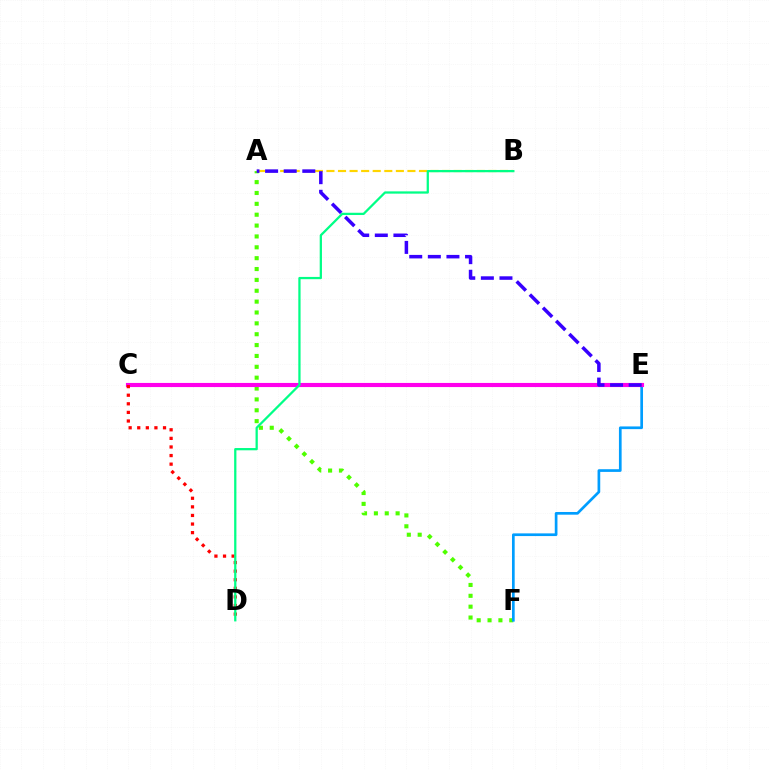{('A', 'F'): [{'color': '#4fff00', 'line_style': 'dotted', 'thickness': 2.95}], ('E', 'F'): [{'color': '#009eff', 'line_style': 'solid', 'thickness': 1.94}], ('C', 'E'): [{'color': '#ff00ed', 'line_style': 'solid', 'thickness': 2.97}], ('A', 'B'): [{'color': '#ffd500', 'line_style': 'dashed', 'thickness': 1.57}], ('A', 'E'): [{'color': '#3700ff', 'line_style': 'dashed', 'thickness': 2.53}], ('C', 'D'): [{'color': '#ff0000', 'line_style': 'dotted', 'thickness': 2.33}], ('B', 'D'): [{'color': '#00ff86', 'line_style': 'solid', 'thickness': 1.63}]}